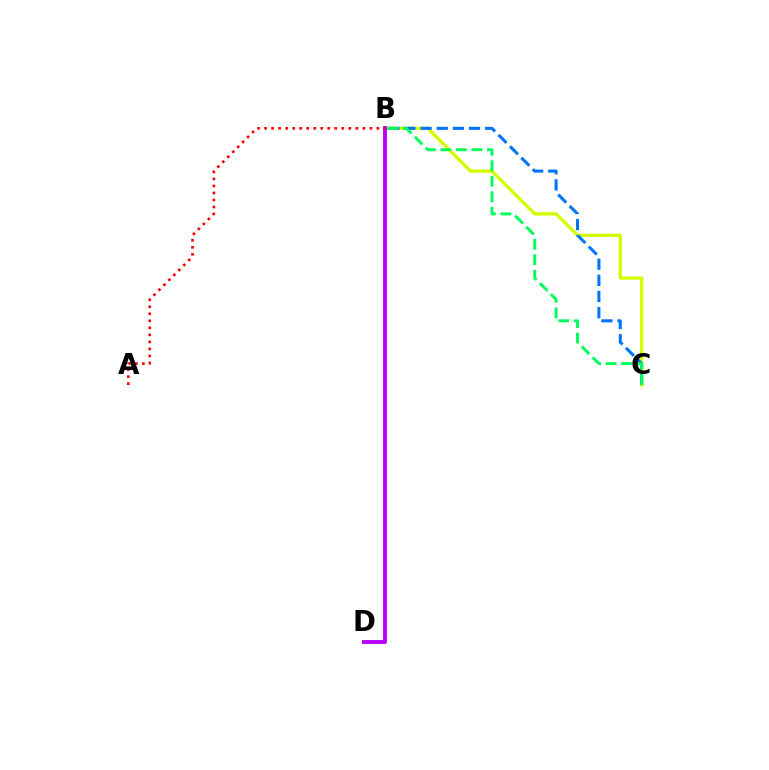{('B', 'C'): [{'color': '#d1ff00', 'line_style': 'solid', 'thickness': 2.37}, {'color': '#0074ff', 'line_style': 'dashed', 'thickness': 2.2}, {'color': '#00ff5c', 'line_style': 'dashed', 'thickness': 2.11}], ('B', 'D'): [{'color': '#b900ff', 'line_style': 'solid', 'thickness': 2.81}], ('A', 'B'): [{'color': '#ff0000', 'line_style': 'dotted', 'thickness': 1.91}]}